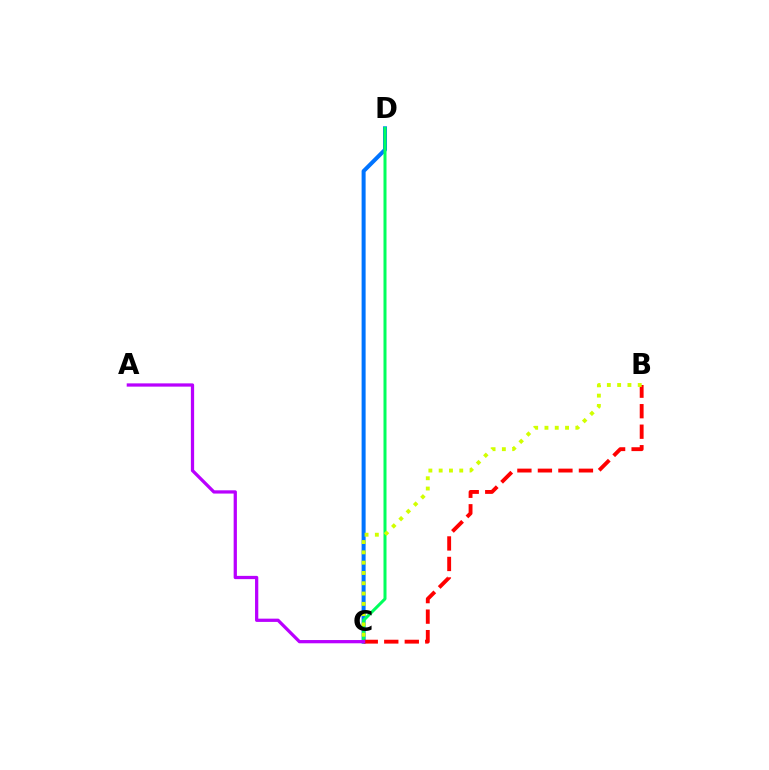{('C', 'D'): [{'color': '#0074ff', 'line_style': 'solid', 'thickness': 2.89}, {'color': '#00ff5c', 'line_style': 'solid', 'thickness': 2.17}], ('B', 'C'): [{'color': '#ff0000', 'line_style': 'dashed', 'thickness': 2.79}, {'color': '#d1ff00', 'line_style': 'dotted', 'thickness': 2.8}], ('A', 'C'): [{'color': '#b900ff', 'line_style': 'solid', 'thickness': 2.34}]}